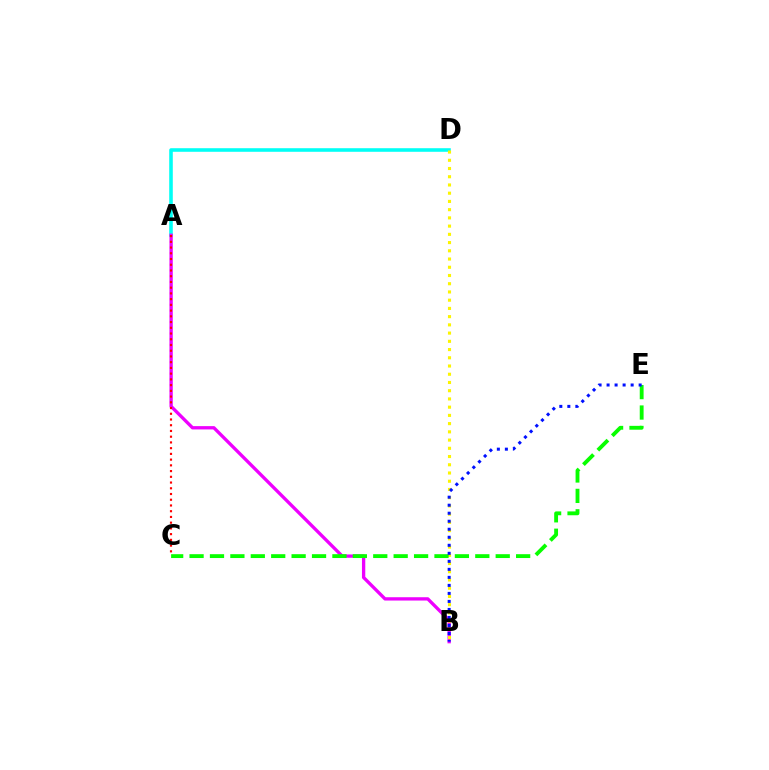{('A', 'D'): [{'color': '#00fff6', 'line_style': 'solid', 'thickness': 2.57}], ('A', 'B'): [{'color': '#ee00ff', 'line_style': 'solid', 'thickness': 2.39}], ('B', 'D'): [{'color': '#fcf500', 'line_style': 'dotted', 'thickness': 2.24}], ('C', 'E'): [{'color': '#08ff00', 'line_style': 'dashed', 'thickness': 2.77}], ('B', 'E'): [{'color': '#0010ff', 'line_style': 'dotted', 'thickness': 2.18}], ('A', 'C'): [{'color': '#ff0000', 'line_style': 'dotted', 'thickness': 1.56}]}